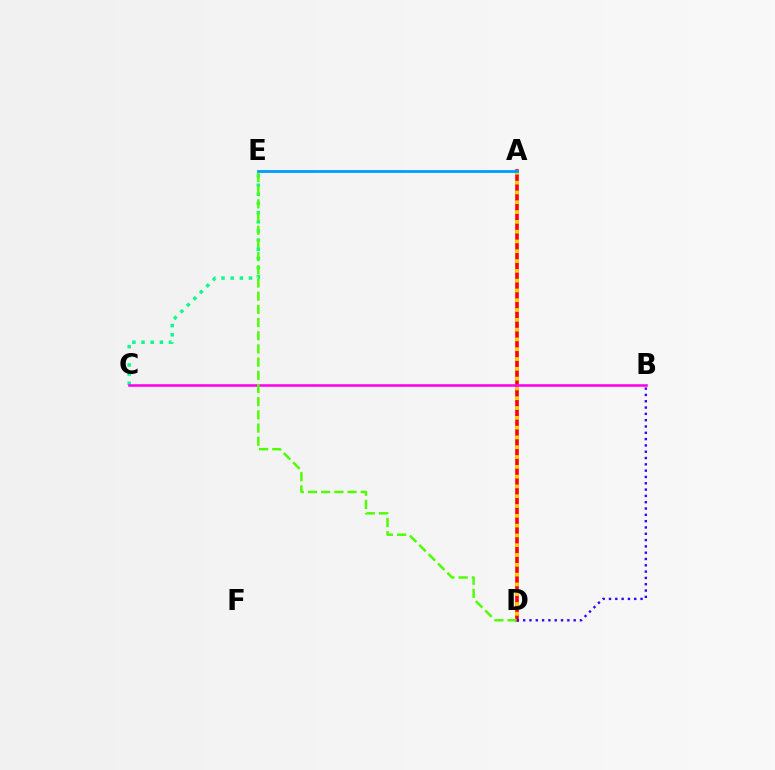{('A', 'D'): [{'color': '#ff0000', 'line_style': 'solid', 'thickness': 2.6}, {'color': '#ffd500', 'line_style': 'dotted', 'thickness': 2.66}], ('A', 'E'): [{'color': '#009eff', 'line_style': 'solid', 'thickness': 2.03}], ('B', 'D'): [{'color': '#3700ff', 'line_style': 'dotted', 'thickness': 1.71}], ('C', 'E'): [{'color': '#00ff86', 'line_style': 'dotted', 'thickness': 2.49}], ('B', 'C'): [{'color': '#ff00ed', 'line_style': 'solid', 'thickness': 1.86}], ('D', 'E'): [{'color': '#4fff00', 'line_style': 'dashed', 'thickness': 1.79}]}